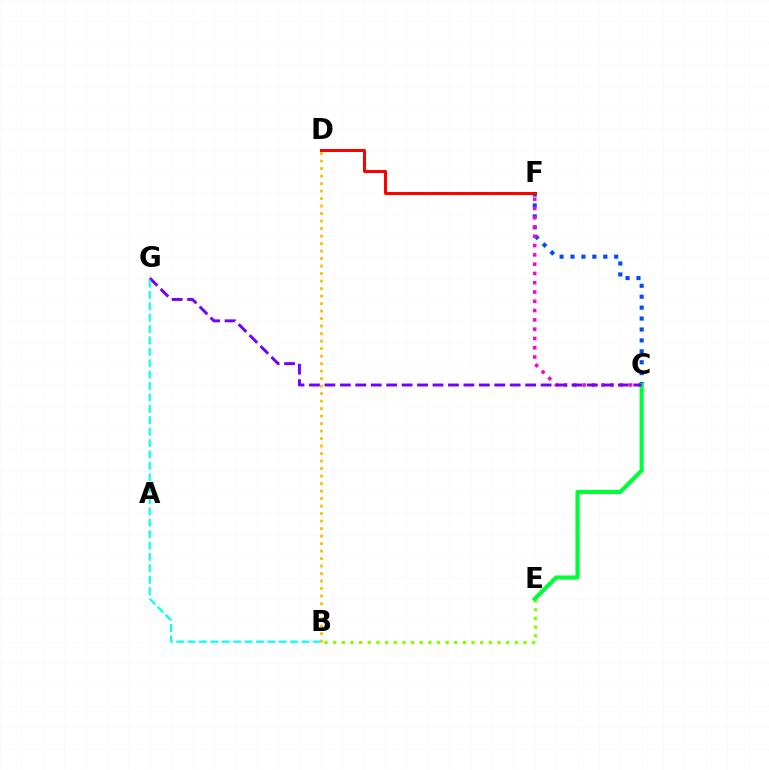{('C', 'F'): [{'color': '#004bff', 'line_style': 'dotted', 'thickness': 2.97}, {'color': '#ff00cf', 'line_style': 'dotted', 'thickness': 2.52}], ('D', 'F'): [{'color': '#ff0000', 'line_style': 'solid', 'thickness': 2.17}], ('B', 'E'): [{'color': '#84ff00', 'line_style': 'dotted', 'thickness': 2.35}], ('C', 'E'): [{'color': '#00ff39', 'line_style': 'solid', 'thickness': 2.97}], ('C', 'G'): [{'color': '#7200ff', 'line_style': 'dashed', 'thickness': 2.1}], ('B', 'G'): [{'color': '#00fff6', 'line_style': 'dashed', 'thickness': 1.55}], ('B', 'D'): [{'color': '#ffbd00', 'line_style': 'dotted', 'thickness': 2.04}]}